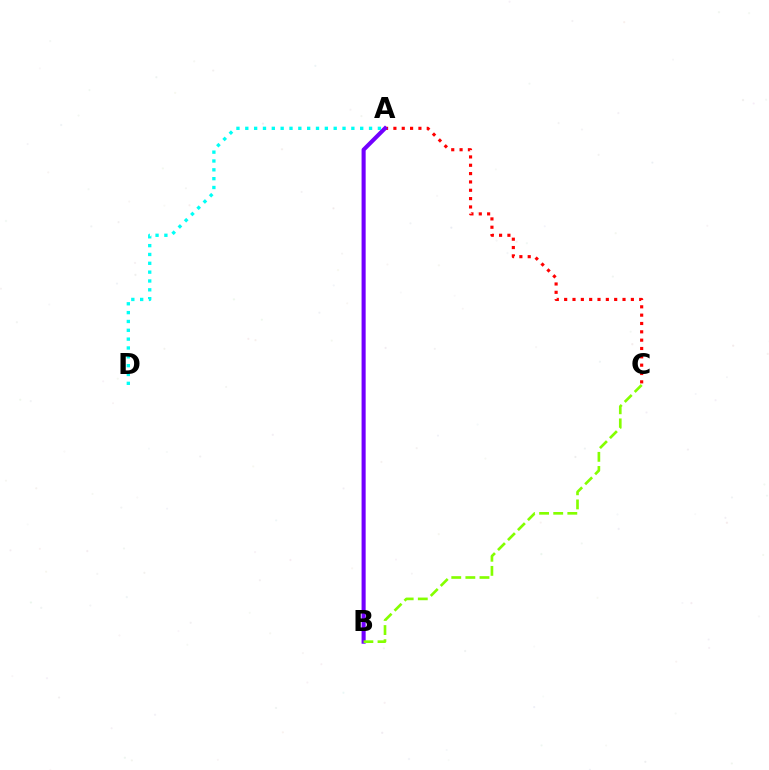{('A', 'C'): [{'color': '#ff0000', 'line_style': 'dotted', 'thickness': 2.27}], ('A', 'B'): [{'color': '#7200ff', 'line_style': 'solid', 'thickness': 2.94}], ('A', 'D'): [{'color': '#00fff6', 'line_style': 'dotted', 'thickness': 2.4}], ('B', 'C'): [{'color': '#84ff00', 'line_style': 'dashed', 'thickness': 1.92}]}